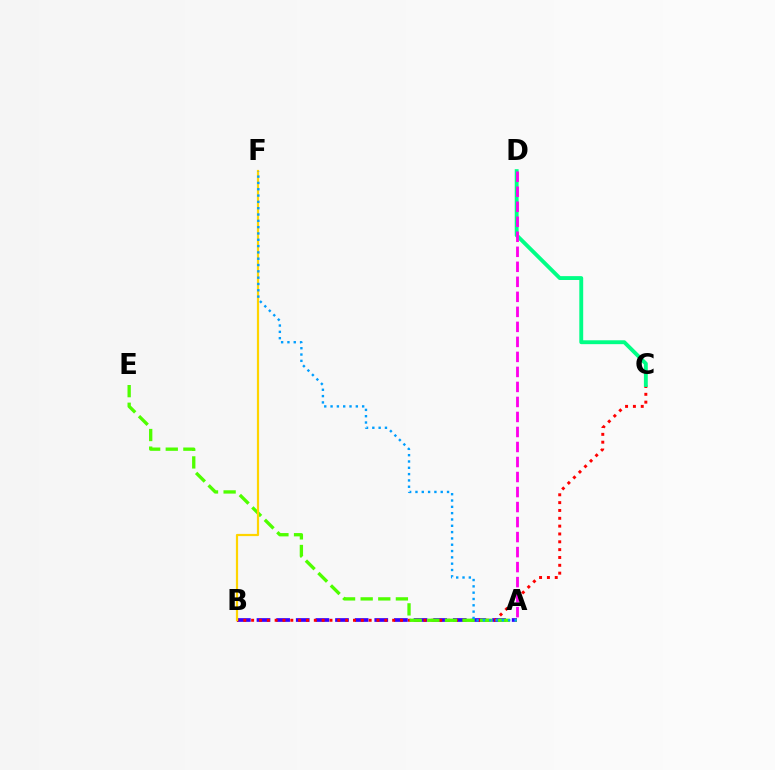{('A', 'B'): [{'color': '#3700ff', 'line_style': 'dashed', 'thickness': 2.67}], ('B', 'C'): [{'color': '#ff0000', 'line_style': 'dotted', 'thickness': 2.13}], ('A', 'E'): [{'color': '#4fff00', 'line_style': 'dashed', 'thickness': 2.39}], ('B', 'F'): [{'color': '#ffd500', 'line_style': 'solid', 'thickness': 1.59}], ('C', 'D'): [{'color': '#00ff86', 'line_style': 'solid', 'thickness': 2.79}], ('A', 'F'): [{'color': '#009eff', 'line_style': 'dotted', 'thickness': 1.72}], ('A', 'D'): [{'color': '#ff00ed', 'line_style': 'dashed', 'thickness': 2.04}]}